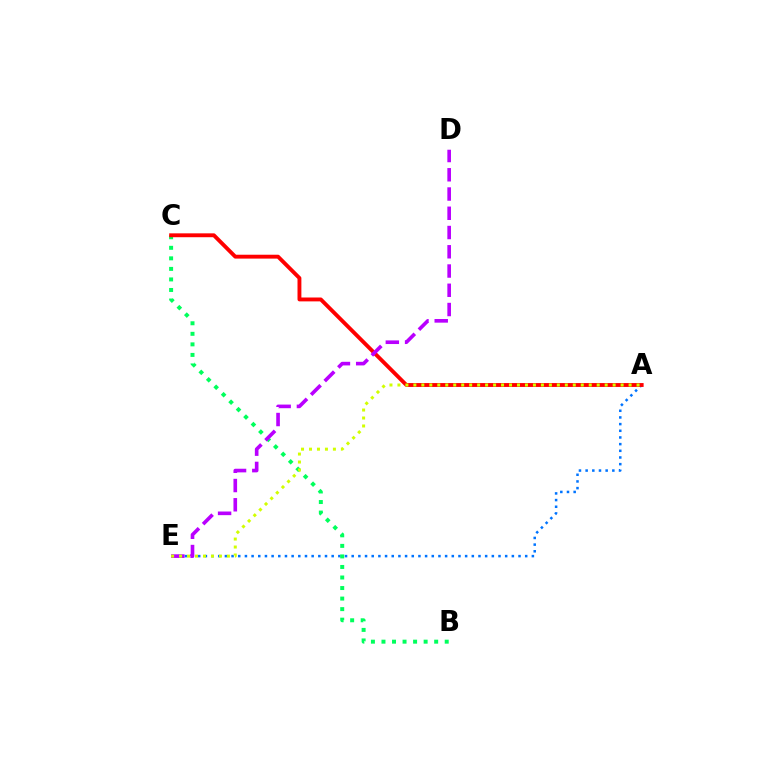{('A', 'E'): [{'color': '#0074ff', 'line_style': 'dotted', 'thickness': 1.81}, {'color': '#d1ff00', 'line_style': 'dotted', 'thickness': 2.17}], ('B', 'C'): [{'color': '#00ff5c', 'line_style': 'dotted', 'thickness': 2.86}], ('A', 'C'): [{'color': '#ff0000', 'line_style': 'solid', 'thickness': 2.79}], ('D', 'E'): [{'color': '#b900ff', 'line_style': 'dashed', 'thickness': 2.62}]}